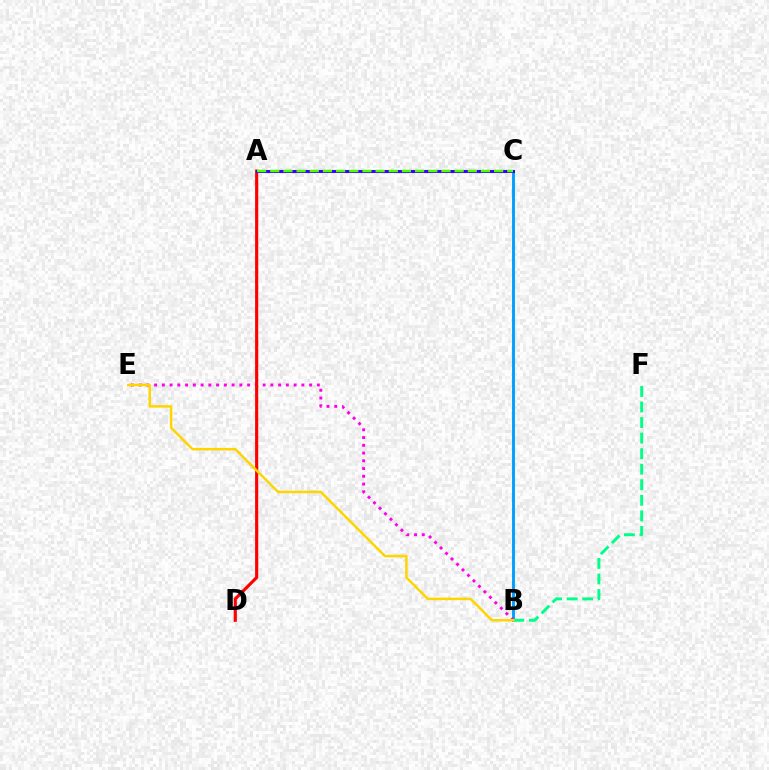{('B', 'C'): [{'color': '#009eff', 'line_style': 'solid', 'thickness': 2.08}], ('B', 'E'): [{'color': '#ff00ed', 'line_style': 'dotted', 'thickness': 2.11}, {'color': '#ffd500', 'line_style': 'solid', 'thickness': 1.8}], ('A', 'D'): [{'color': '#ff0000', 'line_style': 'solid', 'thickness': 2.26}], ('B', 'F'): [{'color': '#00ff86', 'line_style': 'dashed', 'thickness': 2.11}], ('A', 'C'): [{'color': '#3700ff', 'line_style': 'solid', 'thickness': 2.19}, {'color': '#4fff00', 'line_style': 'dashed', 'thickness': 1.79}]}